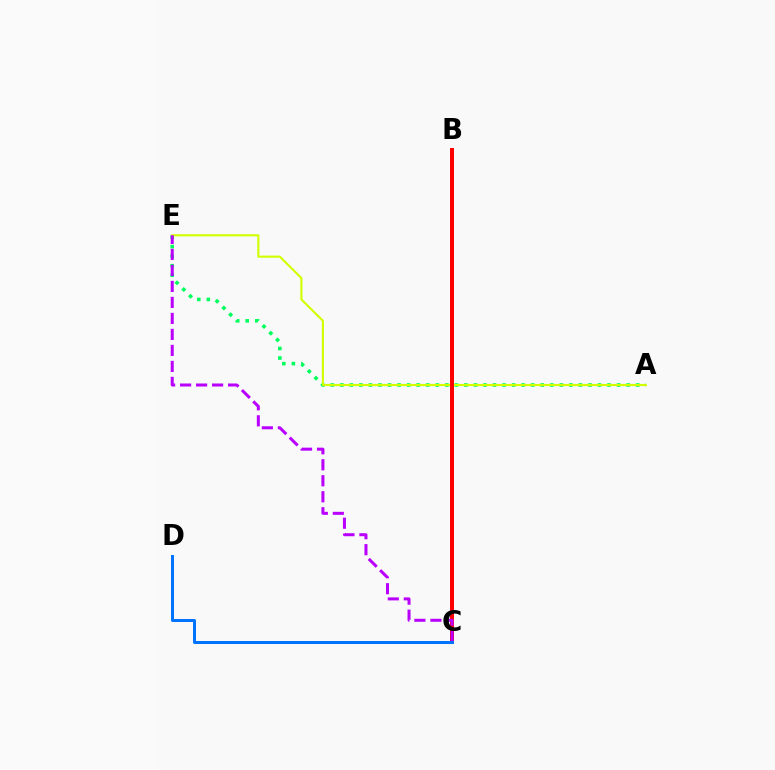{('A', 'E'): [{'color': '#00ff5c', 'line_style': 'dotted', 'thickness': 2.59}, {'color': '#d1ff00', 'line_style': 'solid', 'thickness': 1.53}], ('B', 'C'): [{'color': '#ff0000', 'line_style': 'solid', 'thickness': 2.87}], ('C', 'E'): [{'color': '#b900ff', 'line_style': 'dashed', 'thickness': 2.17}], ('C', 'D'): [{'color': '#0074ff', 'line_style': 'solid', 'thickness': 2.16}]}